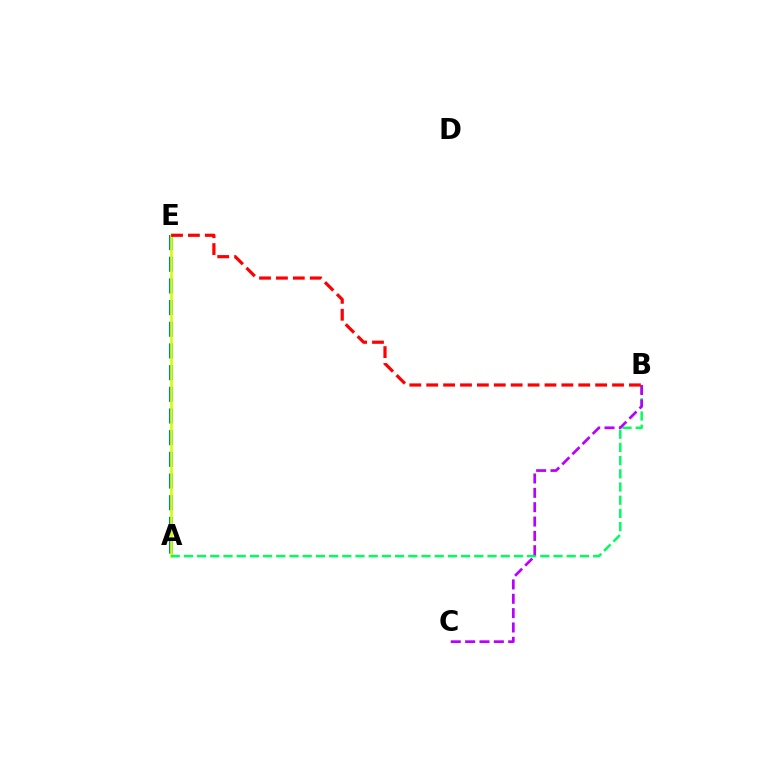{('A', 'E'): [{'color': '#0074ff', 'line_style': 'dashed', 'thickness': 2.94}, {'color': '#d1ff00', 'line_style': 'solid', 'thickness': 1.91}], ('A', 'B'): [{'color': '#00ff5c', 'line_style': 'dashed', 'thickness': 1.79}], ('B', 'C'): [{'color': '#b900ff', 'line_style': 'dashed', 'thickness': 1.95}], ('B', 'E'): [{'color': '#ff0000', 'line_style': 'dashed', 'thickness': 2.3}]}